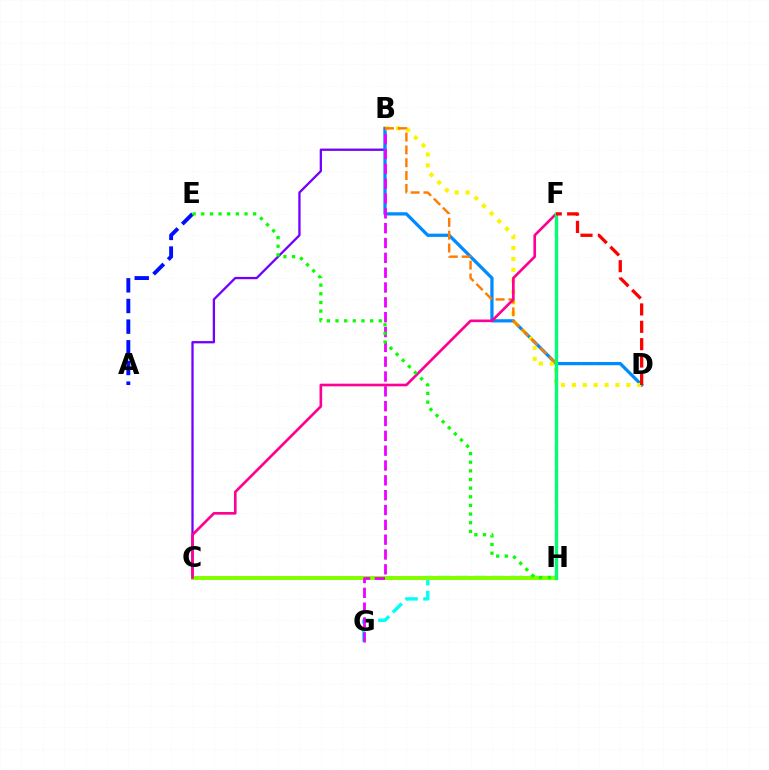{('B', 'C'): [{'color': '#7200ff', 'line_style': 'solid', 'thickness': 1.65}], ('G', 'H'): [{'color': '#00fff6', 'line_style': 'dashed', 'thickness': 2.44}], ('B', 'D'): [{'color': '#008cff', 'line_style': 'solid', 'thickness': 2.35}, {'color': '#fcf500', 'line_style': 'dotted', 'thickness': 2.96}], ('C', 'H'): [{'color': '#84ff00', 'line_style': 'solid', 'thickness': 2.89}], ('A', 'E'): [{'color': '#0010ff', 'line_style': 'dashed', 'thickness': 2.81}], ('B', 'G'): [{'color': '#ee00ff', 'line_style': 'dashed', 'thickness': 2.01}], ('B', 'H'): [{'color': '#ff7c00', 'line_style': 'dashed', 'thickness': 1.74}], ('C', 'F'): [{'color': '#ff0094', 'line_style': 'solid', 'thickness': 1.91}], ('F', 'H'): [{'color': '#00ff74', 'line_style': 'solid', 'thickness': 2.4}], ('E', 'H'): [{'color': '#08ff00', 'line_style': 'dotted', 'thickness': 2.35}], ('D', 'F'): [{'color': '#ff0000', 'line_style': 'dashed', 'thickness': 2.36}]}